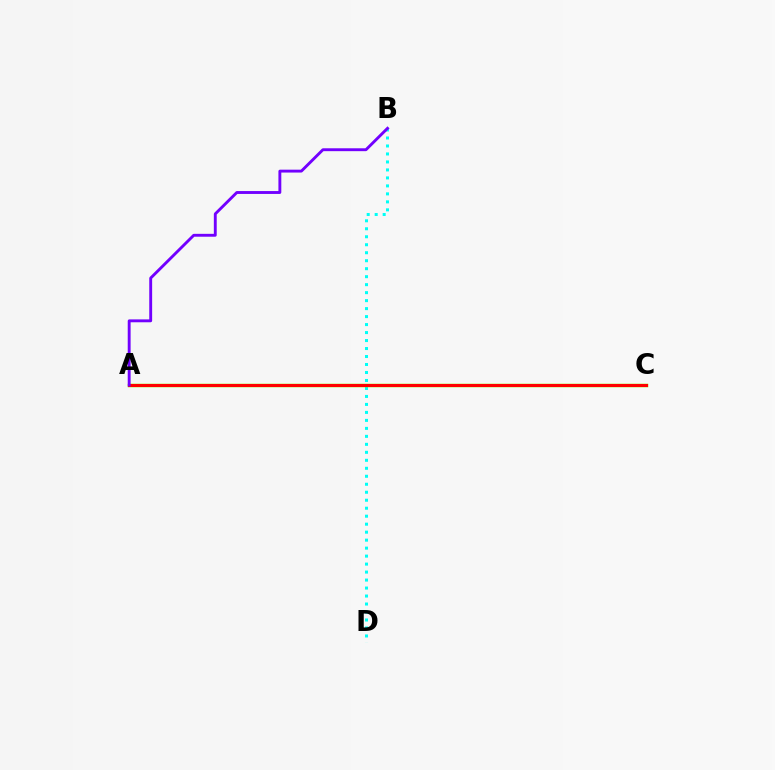{('B', 'D'): [{'color': '#00fff6', 'line_style': 'dotted', 'thickness': 2.17}], ('A', 'C'): [{'color': '#84ff00', 'line_style': 'solid', 'thickness': 2.52}, {'color': '#ff0000', 'line_style': 'solid', 'thickness': 2.22}], ('A', 'B'): [{'color': '#7200ff', 'line_style': 'solid', 'thickness': 2.08}]}